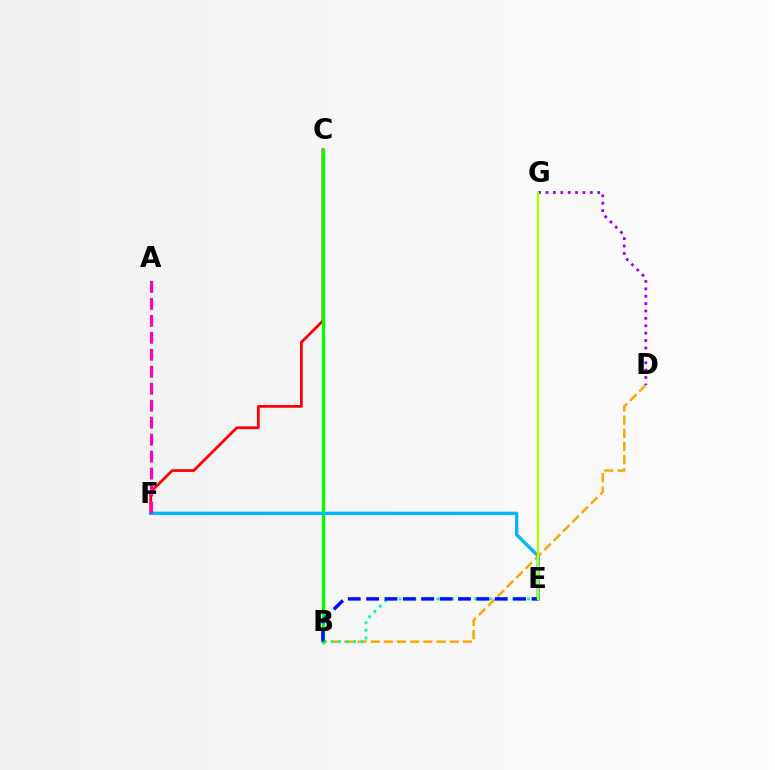{('C', 'F'): [{'color': '#ff0000', 'line_style': 'solid', 'thickness': 1.98}], ('B', 'D'): [{'color': '#ffa500', 'line_style': 'dashed', 'thickness': 1.79}], ('B', 'C'): [{'color': '#08ff00', 'line_style': 'solid', 'thickness': 2.4}], ('E', 'F'): [{'color': '#00b5ff', 'line_style': 'solid', 'thickness': 2.37}], ('B', 'E'): [{'color': '#00ff9d', 'line_style': 'dotted', 'thickness': 2.05}, {'color': '#0010ff', 'line_style': 'dashed', 'thickness': 2.5}], ('A', 'F'): [{'color': '#ff00bd', 'line_style': 'dashed', 'thickness': 2.31}], ('D', 'G'): [{'color': '#9b00ff', 'line_style': 'dotted', 'thickness': 2.01}], ('E', 'G'): [{'color': '#b3ff00', 'line_style': 'solid', 'thickness': 1.73}]}